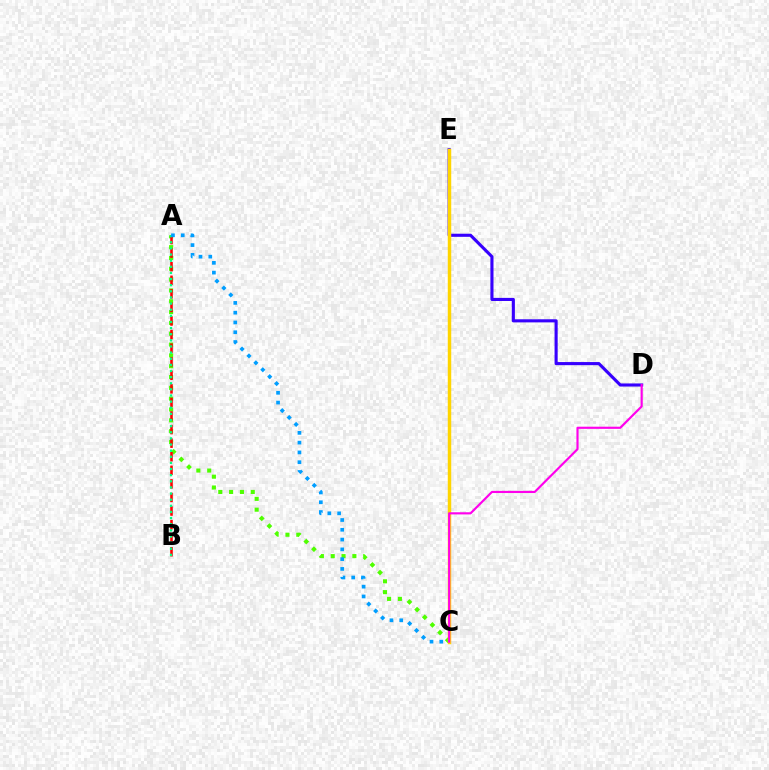{('D', 'E'): [{'color': '#3700ff', 'line_style': 'solid', 'thickness': 2.24}], ('A', 'C'): [{'color': '#4fff00', 'line_style': 'dotted', 'thickness': 2.94}, {'color': '#009eff', 'line_style': 'dotted', 'thickness': 2.66}], ('A', 'B'): [{'color': '#ff0000', 'line_style': 'dashed', 'thickness': 1.84}, {'color': '#00ff86', 'line_style': 'dotted', 'thickness': 1.67}], ('C', 'E'): [{'color': '#ffd500', 'line_style': 'solid', 'thickness': 2.48}], ('C', 'D'): [{'color': '#ff00ed', 'line_style': 'solid', 'thickness': 1.55}]}